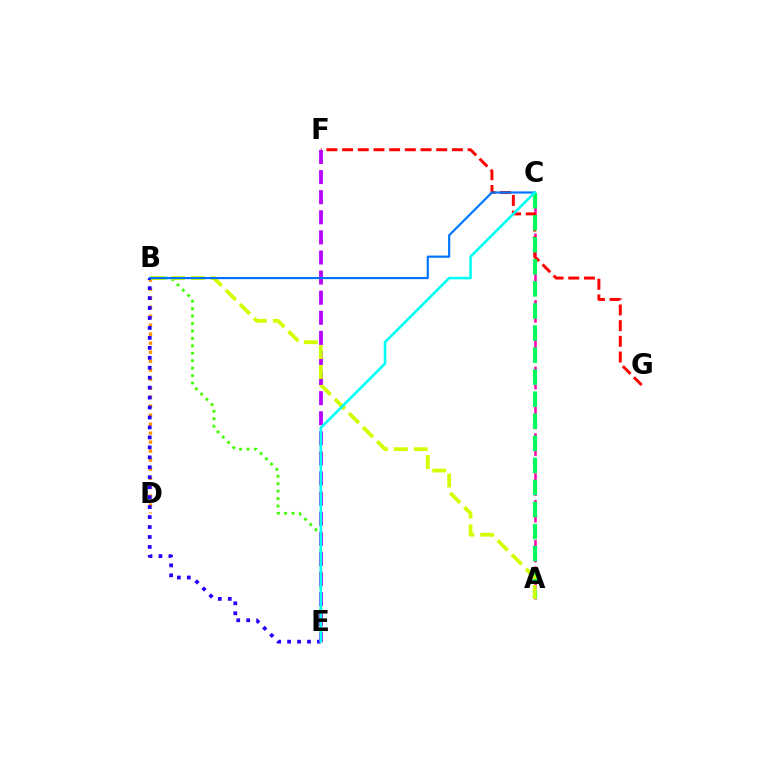{('A', 'C'): [{'color': '#ff00ac', 'line_style': 'dashed', 'thickness': 1.81}, {'color': '#00ff5c', 'line_style': 'dashed', 'thickness': 3.0}], ('F', 'G'): [{'color': '#ff0000', 'line_style': 'dashed', 'thickness': 2.13}], ('B', 'D'): [{'color': '#ff9400', 'line_style': 'dotted', 'thickness': 2.44}], ('B', 'E'): [{'color': '#3dff00', 'line_style': 'dotted', 'thickness': 2.02}, {'color': '#2500ff', 'line_style': 'dotted', 'thickness': 2.7}], ('E', 'F'): [{'color': '#b900ff', 'line_style': 'dashed', 'thickness': 2.73}], ('A', 'B'): [{'color': '#d1ff00', 'line_style': 'dashed', 'thickness': 2.71}], ('B', 'C'): [{'color': '#0074ff', 'line_style': 'solid', 'thickness': 1.57}], ('C', 'E'): [{'color': '#00fff6', 'line_style': 'solid', 'thickness': 1.87}]}